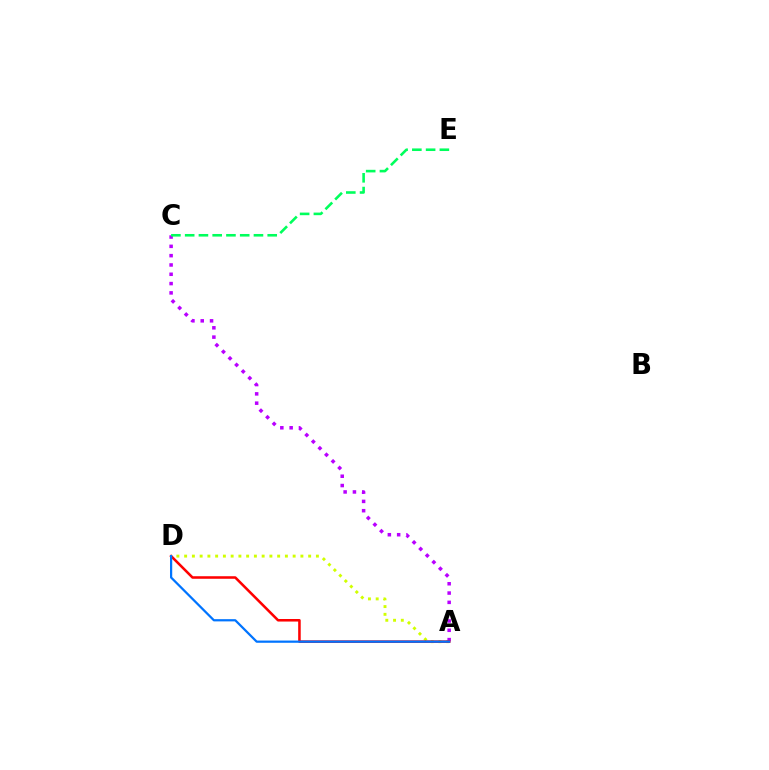{('A', 'D'): [{'color': '#d1ff00', 'line_style': 'dotted', 'thickness': 2.11}, {'color': '#ff0000', 'line_style': 'solid', 'thickness': 1.83}, {'color': '#0074ff', 'line_style': 'solid', 'thickness': 1.6}], ('A', 'C'): [{'color': '#b900ff', 'line_style': 'dotted', 'thickness': 2.53}], ('C', 'E'): [{'color': '#00ff5c', 'line_style': 'dashed', 'thickness': 1.87}]}